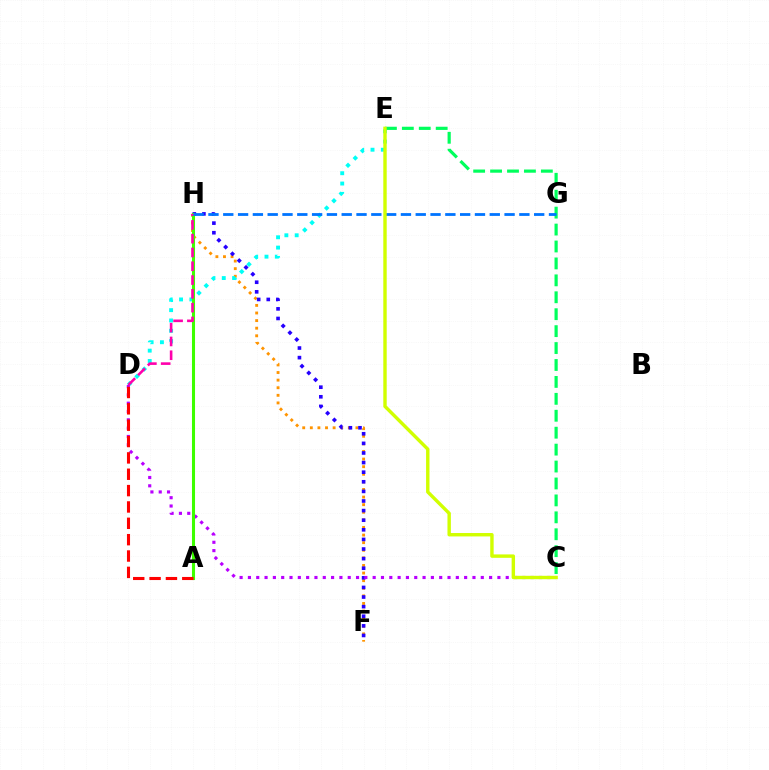{('F', 'H'): [{'color': '#ff9400', 'line_style': 'dotted', 'thickness': 2.06}, {'color': '#2500ff', 'line_style': 'dotted', 'thickness': 2.61}], ('D', 'E'): [{'color': '#00fff6', 'line_style': 'dotted', 'thickness': 2.8}], ('C', 'D'): [{'color': '#b900ff', 'line_style': 'dotted', 'thickness': 2.26}], ('A', 'H'): [{'color': '#3dff00', 'line_style': 'solid', 'thickness': 2.2}], ('C', 'E'): [{'color': '#00ff5c', 'line_style': 'dashed', 'thickness': 2.3}, {'color': '#d1ff00', 'line_style': 'solid', 'thickness': 2.45}], ('D', 'H'): [{'color': '#ff00ac', 'line_style': 'dashed', 'thickness': 1.87}], ('G', 'H'): [{'color': '#0074ff', 'line_style': 'dashed', 'thickness': 2.01}], ('A', 'D'): [{'color': '#ff0000', 'line_style': 'dashed', 'thickness': 2.22}]}